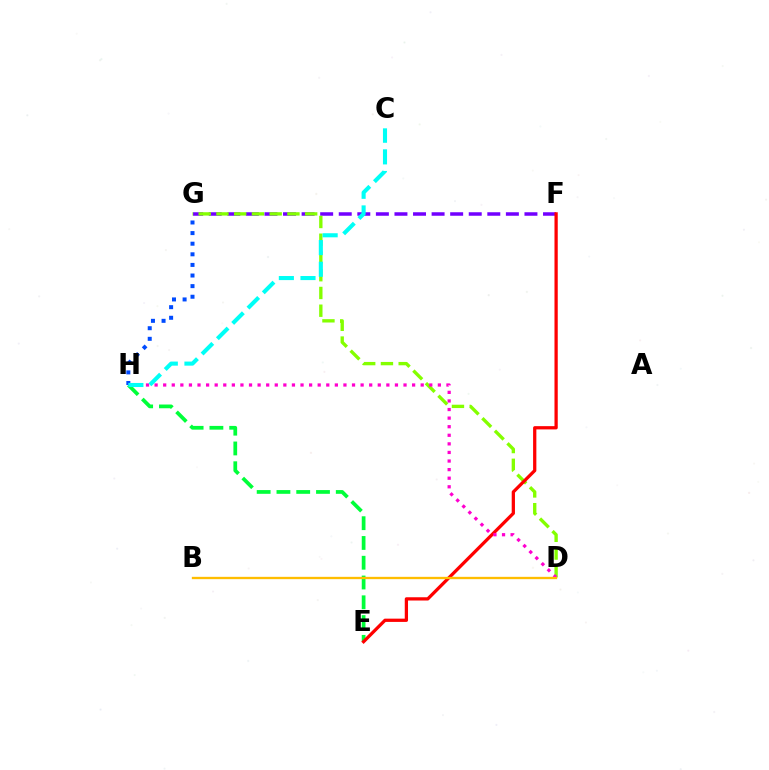{('E', 'H'): [{'color': '#00ff39', 'line_style': 'dashed', 'thickness': 2.69}], ('F', 'G'): [{'color': '#7200ff', 'line_style': 'dashed', 'thickness': 2.52}], ('D', 'G'): [{'color': '#84ff00', 'line_style': 'dashed', 'thickness': 2.41}], ('E', 'F'): [{'color': '#ff0000', 'line_style': 'solid', 'thickness': 2.35}], ('G', 'H'): [{'color': '#004bff', 'line_style': 'dotted', 'thickness': 2.88}], ('D', 'H'): [{'color': '#ff00cf', 'line_style': 'dotted', 'thickness': 2.33}], ('B', 'D'): [{'color': '#ffbd00', 'line_style': 'solid', 'thickness': 1.68}], ('C', 'H'): [{'color': '#00fff6', 'line_style': 'dashed', 'thickness': 2.94}]}